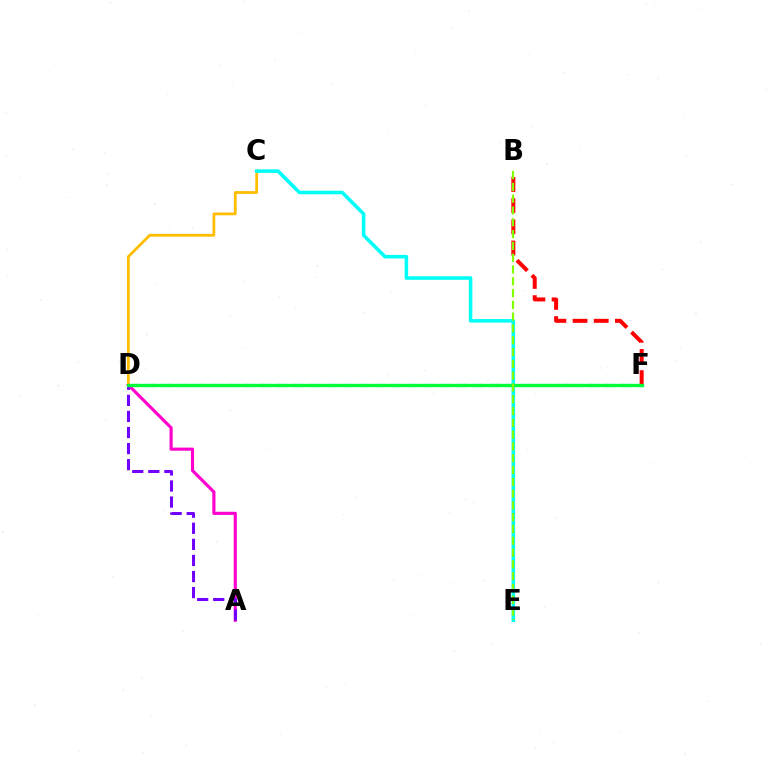{('A', 'D'): [{'color': '#ff00cf', 'line_style': 'solid', 'thickness': 2.25}, {'color': '#7200ff', 'line_style': 'dashed', 'thickness': 2.18}], ('C', 'D'): [{'color': '#ffbd00', 'line_style': 'solid', 'thickness': 1.99}], ('D', 'F'): [{'color': '#004bff', 'line_style': 'dashed', 'thickness': 2.23}, {'color': '#00ff39', 'line_style': 'solid', 'thickness': 2.38}], ('C', 'E'): [{'color': '#00fff6', 'line_style': 'solid', 'thickness': 2.55}], ('B', 'F'): [{'color': '#ff0000', 'line_style': 'dashed', 'thickness': 2.88}], ('B', 'E'): [{'color': '#84ff00', 'line_style': 'dashed', 'thickness': 1.6}]}